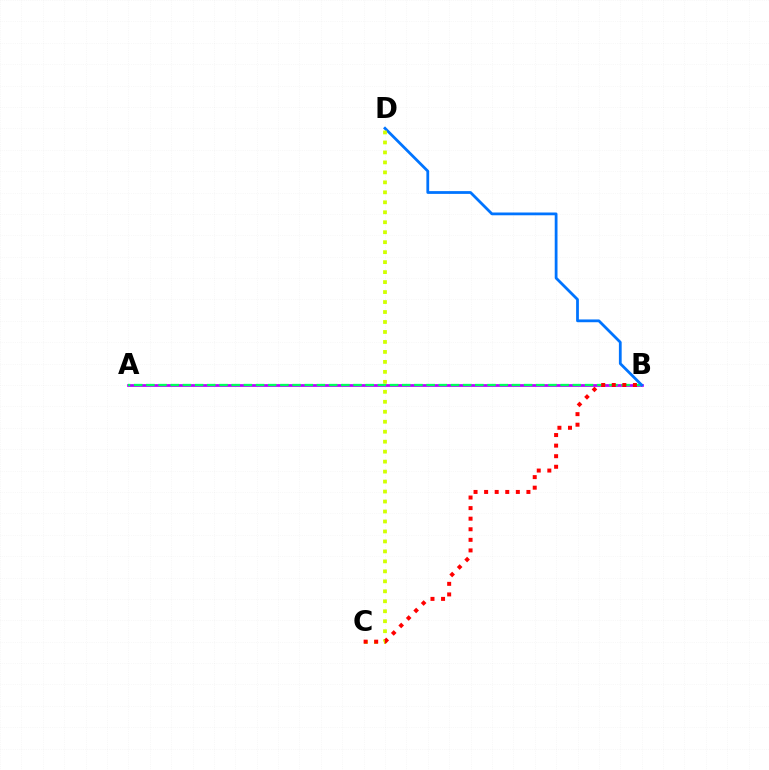{('A', 'B'): [{'color': '#b900ff', 'line_style': 'solid', 'thickness': 1.97}, {'color': '#00ff5c', 'line_style': 'dashed', 'thickness': 1.66}], ('B', 'D'): [{'color': '#0074ff', 'line_style': 'solid', 'thickness': 2.0}], ('C', 'D'): [{'color': '#d1ff00', 'line_style': 'dotted', 'thickness': 2.71}], ('B', 'C'): [{'color': '#ff0000', 'line_style': 'dotted', 'thickness': 2.87}]}